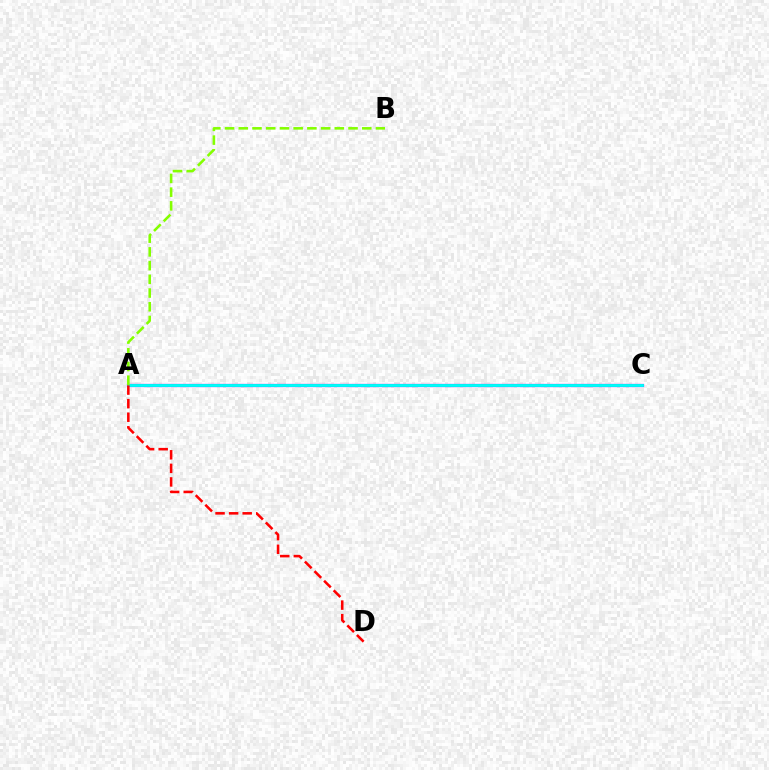{('A', 'C'): [{'color': '#7200ff', 'line_style': 'solid', 'thickness': 2.32}, {'color': '#00fff6', 'line_style': 'solid', 'thickness': 2.07}], ('A', 'D'): [{'color': '#ff0000', 'line_style': 'dashed', 'thickness': 1.84}], ('A', 'B'): [{'color': '#84ff00', 'line_style': 'dashed', 'thickness': 1.86}]}